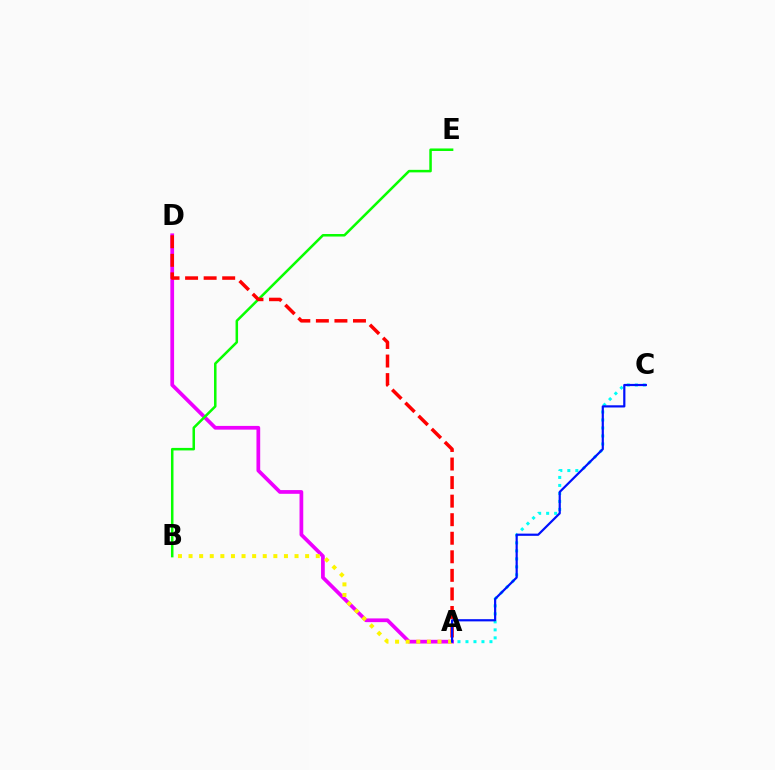{('A', 'C'): [{'color': '#00fff6', 'line_style': 'dotted', 'thickness': 2.17}, {'color': '#0010ff', 'line_style': 'solid', 'thickness': 1.58}], ('A', 'D'): [{'color': '#ee00ff', 'line_style': 'solid', 'thickness': 2.68}, {'color': '#ff0000', 'line_style': 'dashed', 'thickness': 2.52}], ('A', 'B'): [{'color': '#fcf500', 'line_style': 'dotted', 'thickness': 2.88}], ('B', 'E'): [{'color': '#08ff00', 'line_style': 'solid', 'thickness': 1.82}]}